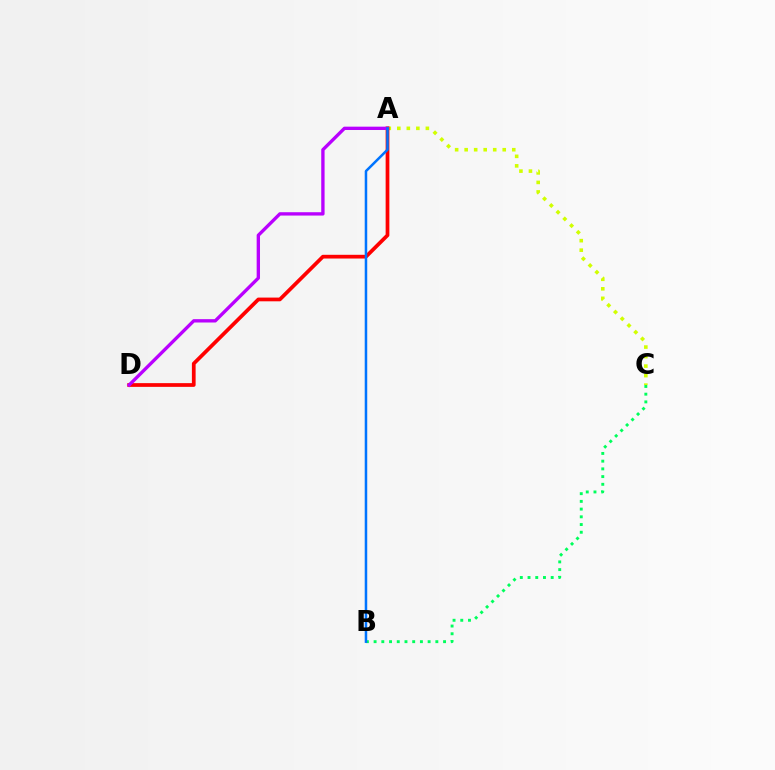{('A', 'C'): [{'color': '#d1ff00', 'line_style': 'dotted', 'thickness': 2.59}], ('A', 'D'): [{'color': '#ff0000', 'line_style': 'solid', 'thickness': 2.68}, {'color': '#b900ff', 'line_style': 'solid', 'thickness': 2.4}], ('B', 'C'): [{'color': '#00ff5c', 'line_style': 'dotted', 'thickness': 2.1}], ('A', 'B'): [{'color': '#0074ff', 'line_style': 'solid', 'thickness': 1.81}]}